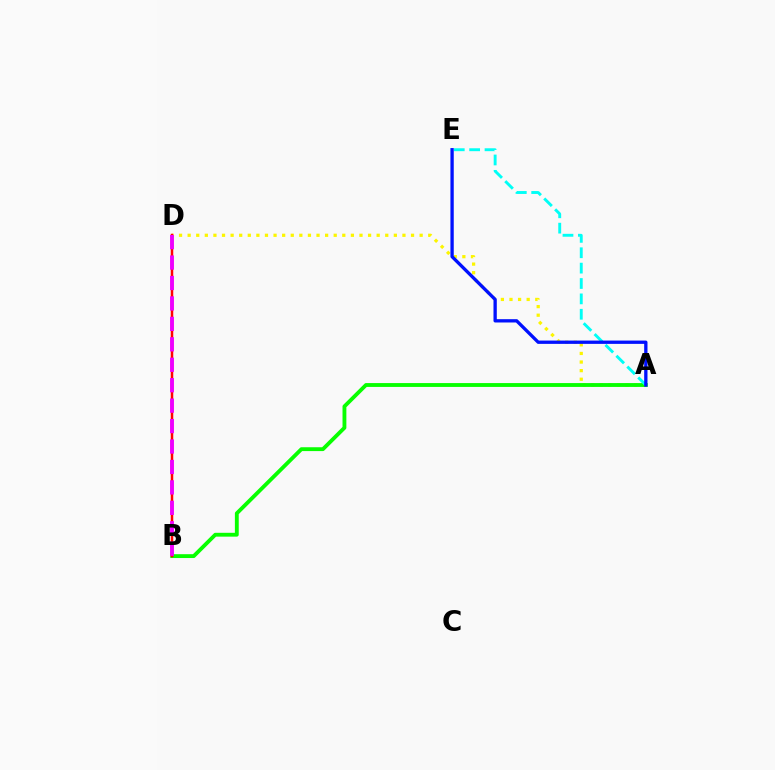{('A', 'D'): [{'color': '#fcf500', 'line_style': 'dotted', 'thickness': 2.33}], ('A', 'B'): [{'color': '#08ff00', 'line_style': 'solid', 'thickness': 2.77}], ('A', 'E'): [{'color': '#00fff6', 'line_style': 'dashed', 'thickness': 2.09}, {'color': '#0010ff', 'line_style': 'solid', 'thickness': 2.38}], ('B', 'D'): [{'color': '#ff0000', 'line_style': 'solid', 'thickness': 1.8}, {'color': '#ee00ff', 'line_style': 'dashed', 'thickness': 2.78}]}